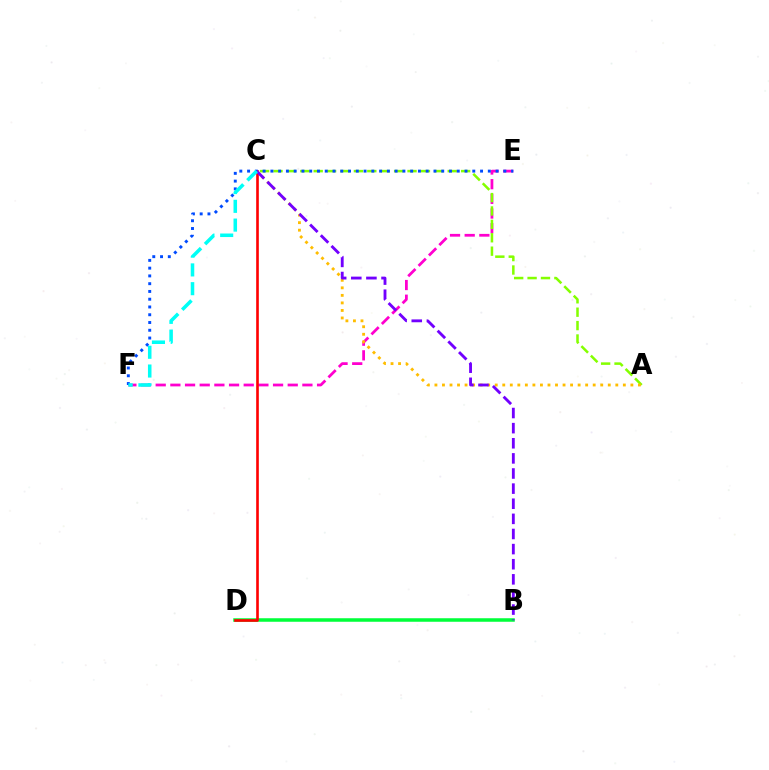{('B', 'D'): [{'color': '#00ff39', 'line_style': 'solid', 'thickness': 2.53}], ('E', 'F'): [{'color': '#ff00cf', 'line_style': 'dashed', 'thickness': 1.99}, {'color': '#004bff', 'line_style': 'dotted', 'thickness': 2.11}], ('A', 'C'): [{'color': '#84ff00', 'line_style': 'dashed', 'thickness': 1.82}, {'color': '#ffbd00', 'line_style': 'dotted', 'thickness': 2.05}], ('C', 'D'): [{'color': '#ff0000', 'line_style': 'solid', 'thickness': 1.9}], ('B', 'C'): [{'color': '#7200ff', 'line_style': 'dashed', 'thickness': 2.05}], ('C', 'F'): [{'color': '#00fff6', 'line_style': 'dashed', 'thickness': 2.55}]}